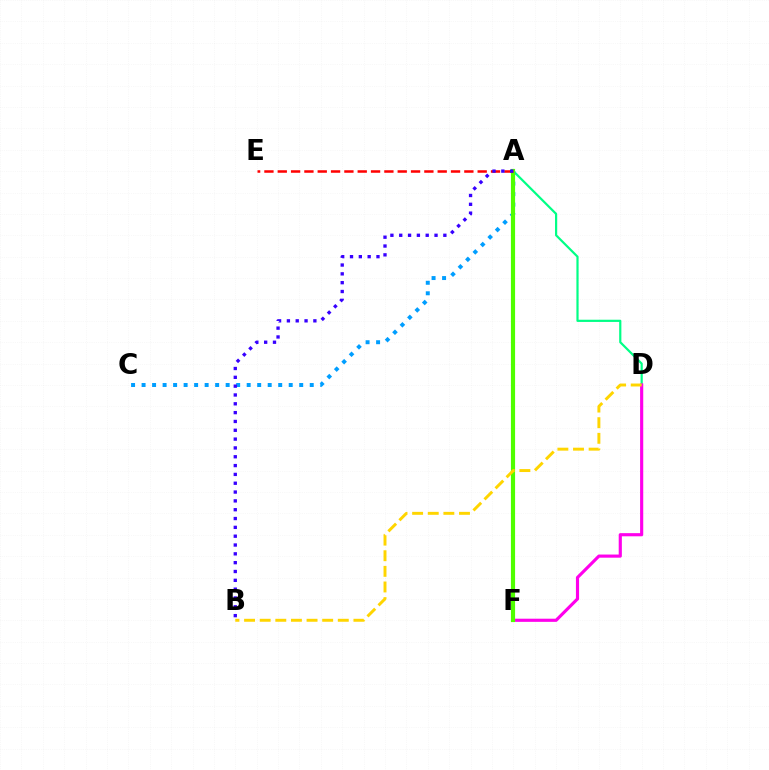{('A', 'D'): [{'color': '#00ff86', 'line_style': 'solid', 'thickness': 1.58}], ('A', 'C'): [{'color': '#009eff', 'line_style': 'dotted', 'thickness': 2.86}], ('D', 'F'): [{'color': '#ff00ed', 'line_style': 'solid', 'thickness': 2.27}], ('A', 'F'): [{'color': '#4fff00', 'line_style': 'solid', 'thickness': 3.0}], ('A', 'E'): [{'color': '#ff0000', 'line_style': 'dashed', 'thickness': 1.81}], ('A', 'B'): [{'color': '#3700ff', 'line_style': 'dotted', 'thickness': 2.4}], ('B', 'D'): [{'color': '#ffd500', 'line_style': 'dashed', 'thickness': 2.12}]}